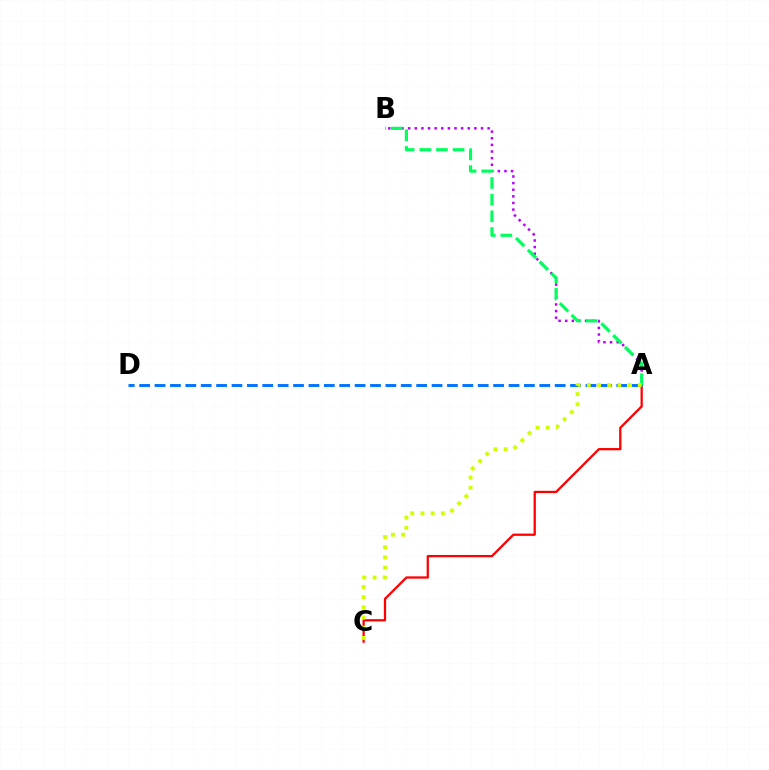{('A', 'C'): [{'color': '#ff0000', 'line_style': 'solid', 'thickness': 1.63}, {'color': '#d1ff00', 'line_style': 'dotted', 'thickness': 2.77}], ('A', 'B'): [{'color': '#b900ff', 'line_style': 'dotted', 'thickness': 1.8}, {'color': '#00ff5c', 'line_style': 'dashed', 'thickness': 2.26}], ('A', 'D'): [{'color': '#0074ff', 'line_style': 'dashed', 'thickness': 2.09}]}